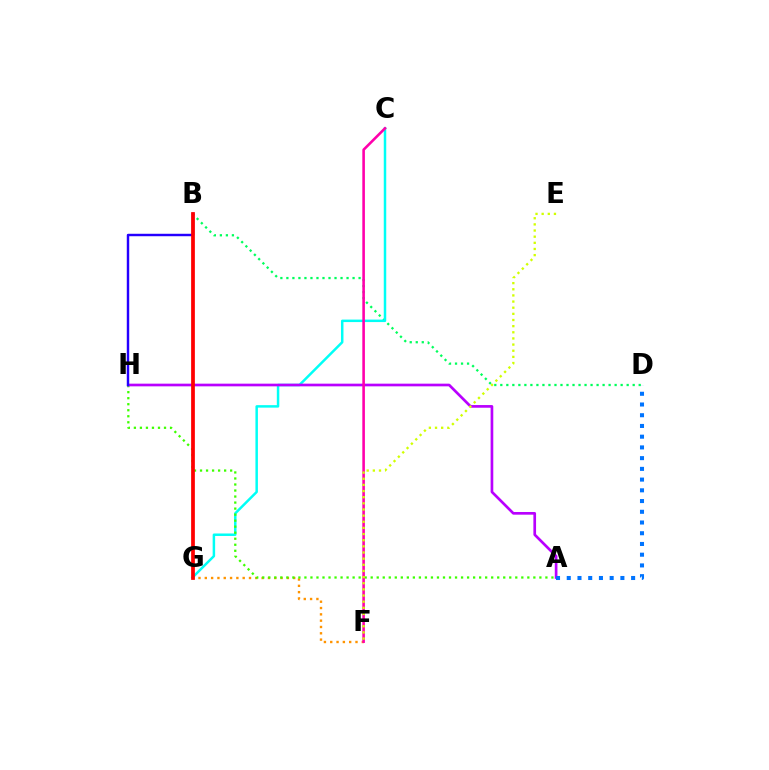{('B', 'D'): [{'color': '#00ff5c', 'line_style': 'dotted', 'thickness': 1.63}], ('F', 'G'): [{'color': '#ff9400', 'line_style': 'dotted', 'thickness': 1.72}], ('C', 'G'): [{'color': '#00fff6', 'line_style': 'solid', 'thickness': 1.79}], ('A', 'H'): [{'color': '#3dff00', 'line_style': 'dotted', 'thickness': 1.64}, {'color': '#b900ff', 'line_style': 'solid', 'thickness': 1.93}], ('B', 'H'): [{'color': '#2500ff', 'line_style': 'solid', 'thickness': 1.76}], ('C', 'F'): [{'color': '#ff00ac', 'line_style': 'solid', 'thickness': 1.87}], ('B', 'G'): [{'color': '#ff0000', 'line_style': 'solid', 'thickness': 2.69}], ('E', 'F'): [{'color': '#d1ff00', 'line_style': 'dotted', 'thickness': 1.67}], ('A', 'D'): [{'color': '#0074ff', 'line_style': 'dotted', 'thickness': 2.91}]}